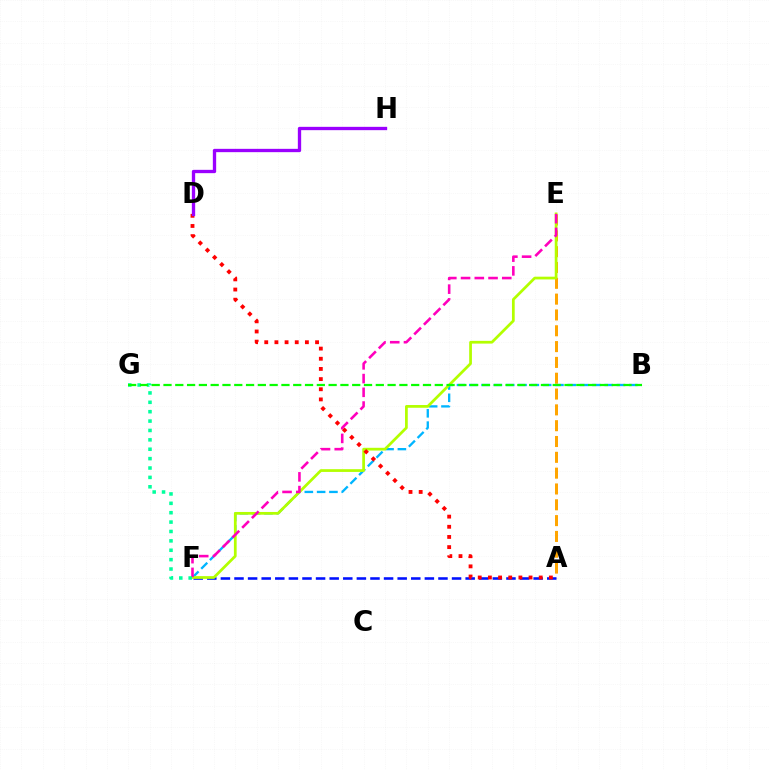{('B', 'F'): [{'color': '#00b5ff', 'line_style': 'dashed', 'thickness': 1.67}], ('A', 'E'): [{'color': '#ffa500', 'line_style': 'dashed', 'thickness': 2.15}], ('A', 'F'): [{'color': '#0010ff', 'line_style': 'dashed', 'thickness': 1.85}], ('E', 'F'): [{'color': '#b3ff00', 'line_style': 'solid', 'thickness': 1.97}, {'color': '#ff00bd', 'line_style': 'dashed', 'thickness': 1.87}], ('F', 'G'): [{'color': '#00ff9d', 'line_style': 'dotted', 'thickness': 2.55}], ('A', 'D'): [{'color': '#ff0000', 'line_style': 'dotted', 'thickness': 2.76}], ('B', 'G'): [{'color': '#08ff00', 'line_style': 'dashed', 'thickness': 1.6}], ('D', 'H'): [{'color': '#9b00ff', 'line_style': 'solid', 'thickness': 2.39}]}